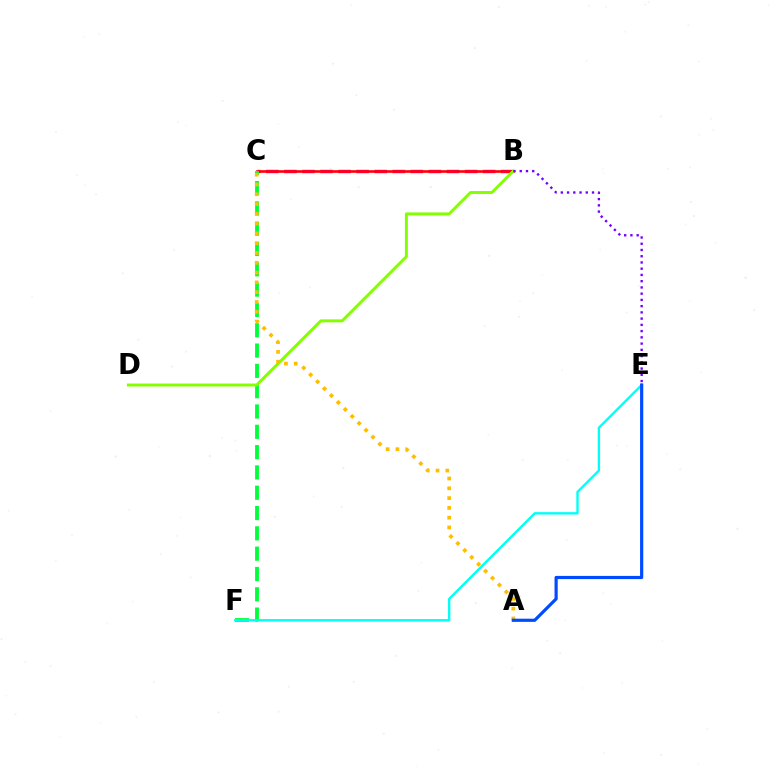{('B', 'C'): [{'color': '#ff00cf', 'line_style': 'dashed', 'thickness': 2.45}, {'color': '#ff0000', 'line_style': 'solid', 'thickness': 1.87}], ('C', 'F'): [{'color': '#00ff39', 'line_style': 'dashed', 'thickness': 2.76}], ('E', 'F'): [{'color': '#00fff6', 'line_style': 'solid', 'thickness': 1.71}], ('B', 'D'): [{'color': '#84ff00', 'line_style': 'solid', 'thickness': 2.12}], ('A', 'C'): [{'color': '#ffbd00', 'line_style': 'dotted', 'thickness': 2.66}], ('A', 'E'): [{'color': '#004bff', 'line_style': 'solid', 'thickness': 2.29}], ('B', 'E'): [{'color': '#7200ff', 'line_style': 'dotted', 'thickness': 1.7}]}